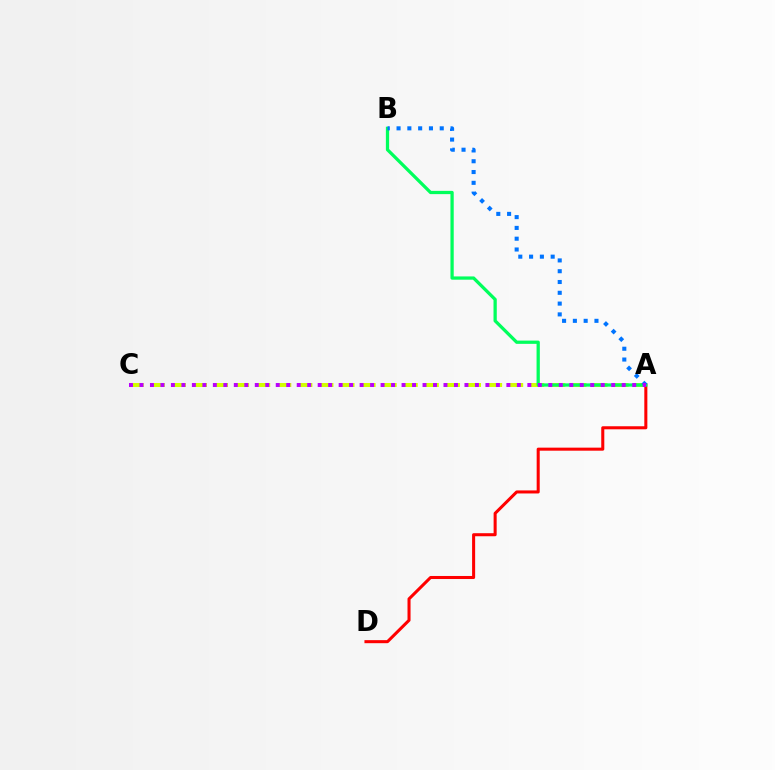{('A', 'C'): [{'color': '#d1ff00', 'line_style': 'dashed', 'thickness': 2.86}, {'color': '#b900ff', 'line_style': 'dotted', 'thickness': 2.85}], ('A', 'D'): [{'color': '#ff0000', 'line_style': 'solid', 'thickness': 2.19}], ('A', 'B'): [{'color': '#00ff5c', 'line_style': 'solid', 'thickness': 2.35}, {'color': '#0074ff', 'line_style': 'dotted', 'thickness': 2.93}]}